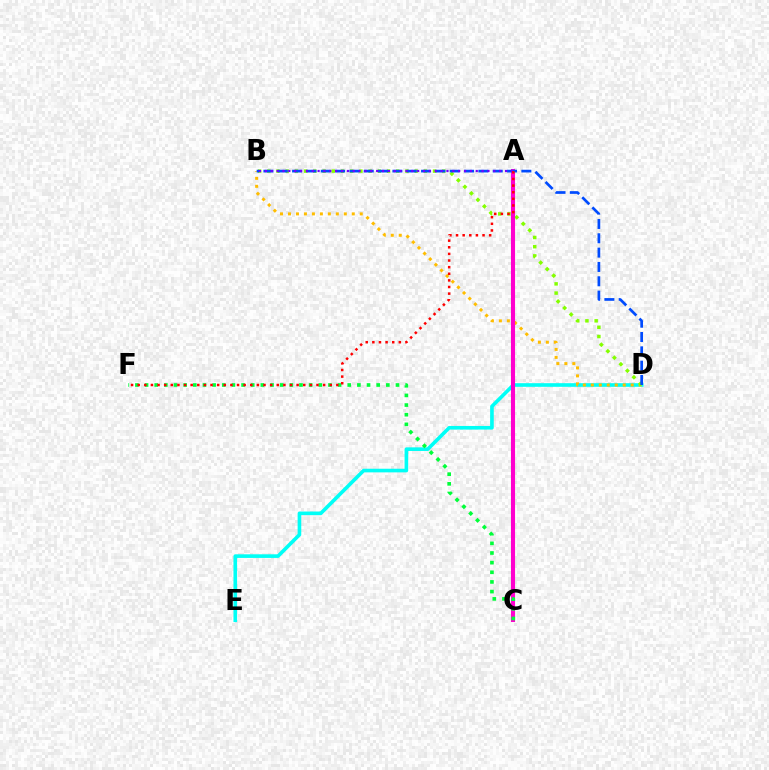{('D', 'E'): [{'color': '#00fff6', 'line_style': 'solid', 'thickness': 2.61}], ('B', 'D'): [{'color': '#ffbd00', 'line_style': 'dotted', 'thickness': 2.17}, {'color': '#84ff00', 'line_style': 'dotted', 'thickness': 2.5}, {'color': '#004bff', 'line_style': 'dashed', 'thickness': 1.95}], ('A', 'C'): [{'color': '#ff00cf', 'line_style': 'solid', 'thickness': 2.95}], ('C', 'F'): [{'color': '#00ff39', 'line_style': 'dotted', 'thickness': 2.62}], ('A', 'B'): [{'color': '#7200ff', 'line_style': 'dotted', 'thickness': 1.59}], ('A', 'F'): [{'color': '#ff0000', 'line_style': 'dotted', 'thickness': 1.8}]}